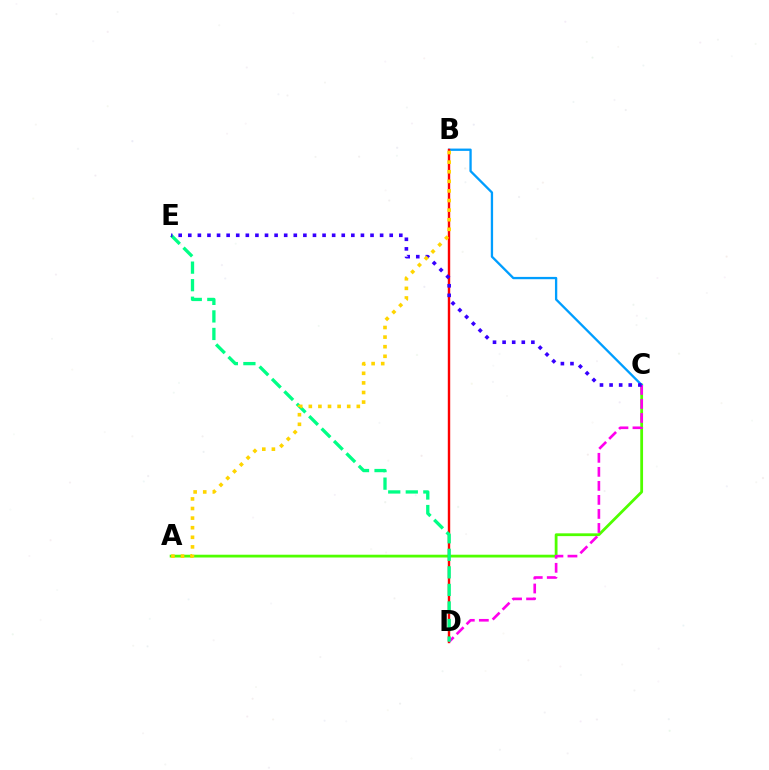{('A', 'C'): [{'color': '#4fff00', 'line_style': 'solid', 'thickness': 2.0}], ('B', 'C'): [{'color': '#009eff', 'line_style': 'solid', 'thickness': 1.67}], ('B', 'D'): [{'color': '#ff0000', 'line_style': 'solid', 'thickness': 1.74}], ('C', 'D'): [{'color': '#ff00ed', 'line_style': 'dashed', 'thickness': 1.91}], ('D', 'E'): [{'color': '#00ff86', 'line_style': 'dashed', 'thickness': 2.38}], ('C', 'E'): [{'color': '#3700ff', 'line_style': 'dotted', 'thickness': 2.61}], ('A', 'B'): [{'color': '#ffd500', 'line_style': 'dotted', 'thickness': 2.61}]}